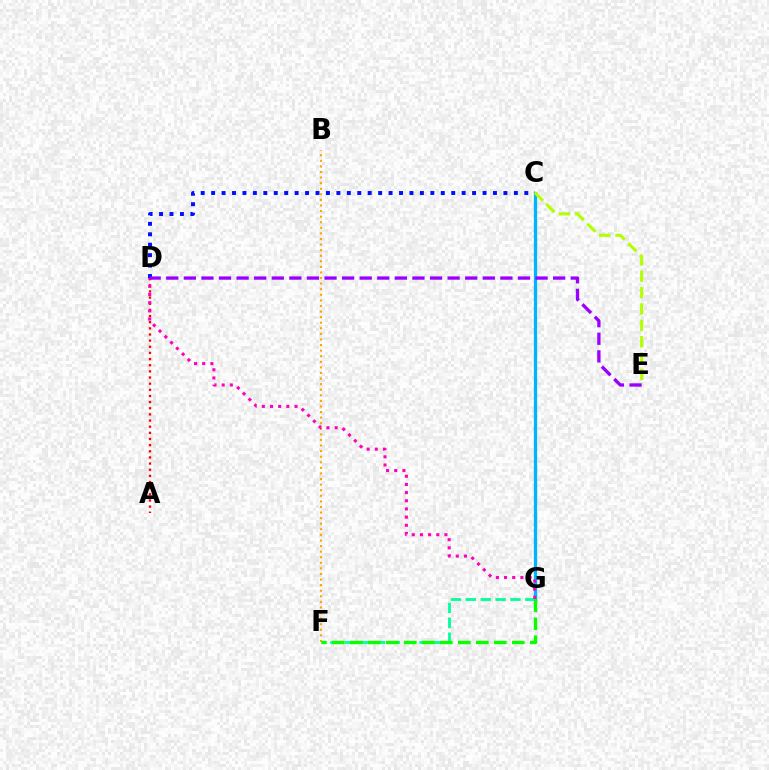{('B', 'F'): [{'color': '#ffa500', 'line_style': 'dotted', 'thickness': 1.52}], ('C', 'G'): [{'color': '#00b5ff', 'line_style': 'solid', 'thickness': 2.36}], ('C', 'D'): [{'color': '#0010ff', 'line_style': 'dotted', 'thickness': 2.84}], ('F', 'G'): [{'color': '#00ff9d', 'line_style': 'dashed', 'thickness': 2.02}, {'color': '#08ff00', 'line_style': 'dashed', 'thickness': 2.44}], ('C', 'E'): [{'color': '#b3ff00', 'line_style': 'dashed', 'thickness': 2.22}], ('A', 'D'): [{'color': '#ff0000', 'line_style': 'dotted', 'thickness': 1.67}], ('D', 'G'): [{'color': '#ff00bd', 'line_style': 'dotted', 'thickness': 2.22}], ('D', 'E'): [{'color': '#9b00ff', 'line_style': 'dashed', 'thickness': 2.39}]}